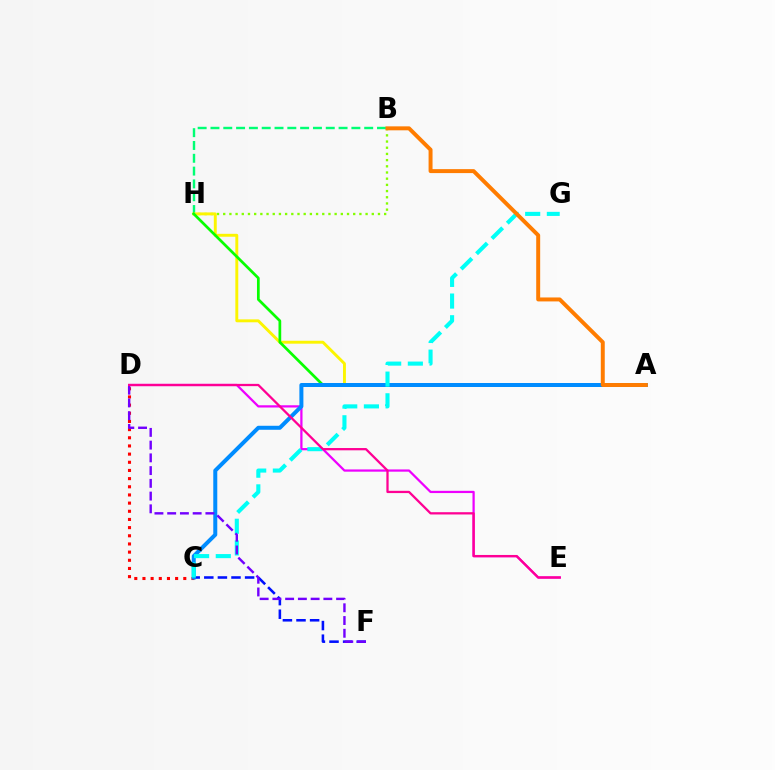{('C', 'D'): [{'color': '#ff0000', 'line_style': 'dotted', 'thickness': 2.22}], ('B', 'H'): [{'color': '#00ff74', 'line_style': 'dashed', 'thickness': 1.74}, {'color': '#84ff00', 'line_style': 'dotted', 'thickness': 1.68}], ('C', 'F'): [{'color': '#0010ff', 'line_style': 'dashed', 'thickness': 1.85}], ('D', 'E'): [{'color': '#ee00ff', 'line_style': 'solid', 'thickness': 1.61}, {'color': '#ff0094', 'line_style': 'solid', 'thickness': 1.64}], ('A', 'H'): [{'color': '#fcf500', 'line_style': 'solid', 'thickness': 2.1}, {'color': '#08ff00', 'line_style': 'solid', 'thickness': 1.96}], ('A', 'C'): [{'color': '#008cff', 'line_style': 'solid', 'thickness': 2.88}], ('C', 'G'): [{'color': '#00fff6', 'line_style': 'dashed', 'thickness': 2.94}], ('D', 'F'): [{'color': '#7200ff', 'line_style': 'dashed', 'thickness': 1.73}], ('A', 'B'): [{'color': '#ff7c00', 'line_style': 'solid', 'thickness': 2.85}]}